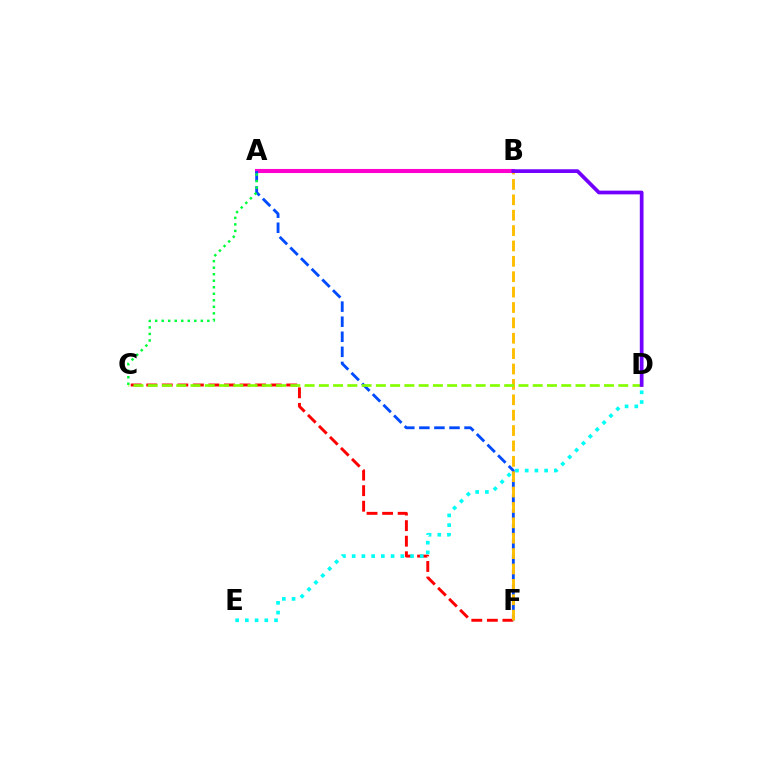{('C', 'F'): [{'color': '#ff0000', 'line_style': 'dashed', 'thickness': 2.11}], ('A', 'B'): [{'color': '#ff00cf', 'line_style': 'solid', 'thickness': 2.93}], ('A', 'F'): [{'color': '#004bff', 'line_style': 'dashed', 'thickness': 2.05}], ('B', 'F'): [{'color': '#ffbd00', 'line_style': 'dashed', 'thickness': 2.09}], ('A', 'C'): [{'color': '#00ff39', 'line_style': 'dotted', 'thickness': 1.77}], ('C', 'D'): [{'color': '#84ff00', 'line_style': 'dashed', 'thickness': 1.94}], ('D', 'E'): [{'color': '#00fff6', 'line_style': 'dotted', 'thickness': 2.64}], ('B', 'D'): [{'color': '#7200ff', 'line_style': 'solid', 'thickness': 2.68}]}